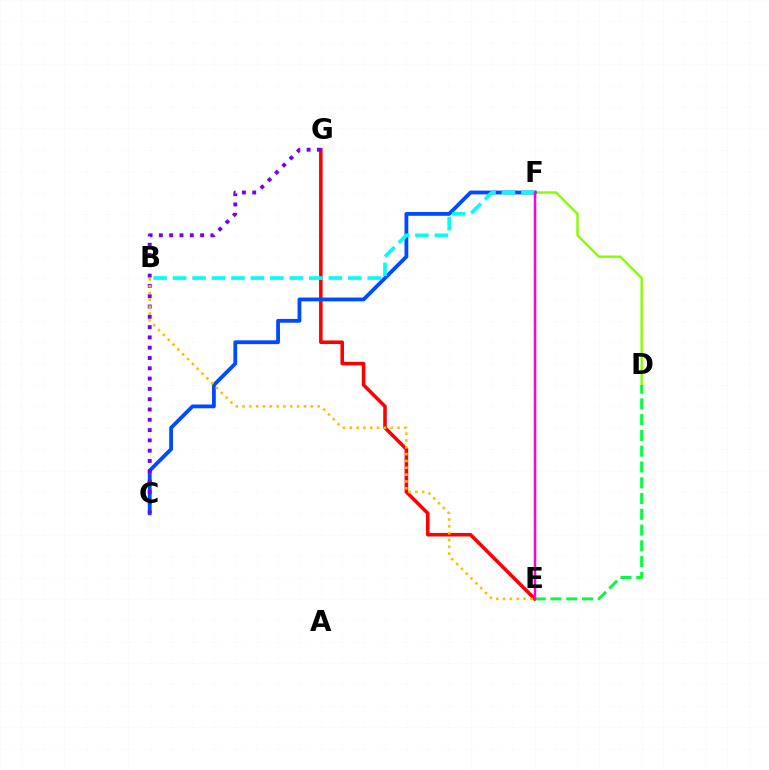{('E', 'G'): [{'color': '#ff0000', 'line_style': 'solid', 'thickness': 2.57}], ('D', 'F'): [{'color': '#84ff00', 'line_style': 'solid', 'thickness': 1.73}], ('C', 'F'): [{'color': '#004bff', 'line_style': 'solid', 'thickness': 2.75}], ('D', 'E'): [{'color': '#00ff39', 'line_style': 'dashed', 'thickness': 2.14}], ('C', 'G'): [{'color': '#7200ff', 'line_style': 'dotted', 'thickness': 2.8}], ('B', 'E'): [{'color': '#ffbd00', 'line_style': 'dotted', 'thickness': 1.86}], ('B', 'F'): [{'color': '#00fff6', 'line_style': 'dashed', 'thickness': 2.64}], ('E', 'F'): [{'color': '#ff00cf', 'line_style': 'solid', 'thickness': 1.78}]}